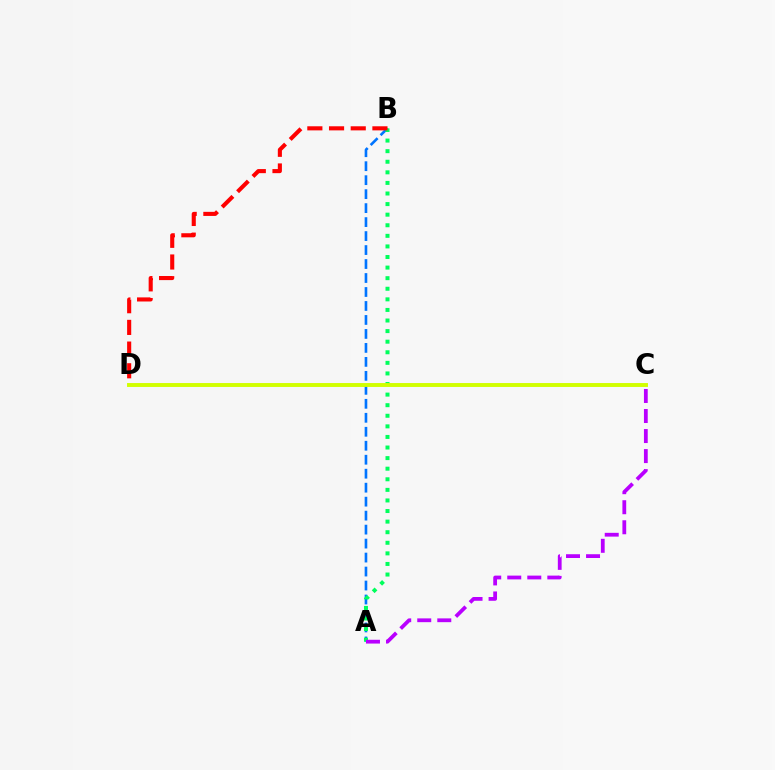{('A', 'B'): [{'color': '#0074ff', 'line_style': 'dashed', 'thickness': 1.9}, {'color': '#00ff5c', 'line_style': 'dotted', 'thickness': 2.88}], ('B', 'D'): [{'color': '#ff0000', 'line_style': 'dashed', 'thickness': 2.95}], ('A', 'C'): [{'color': '#b900ff', 'line_style': 'dashed', 'thickness': 2.72}], ('C', 'D'): [{'color': '#d1ff00', 'line_style': 'solid', 'thickness': 2.81}]}